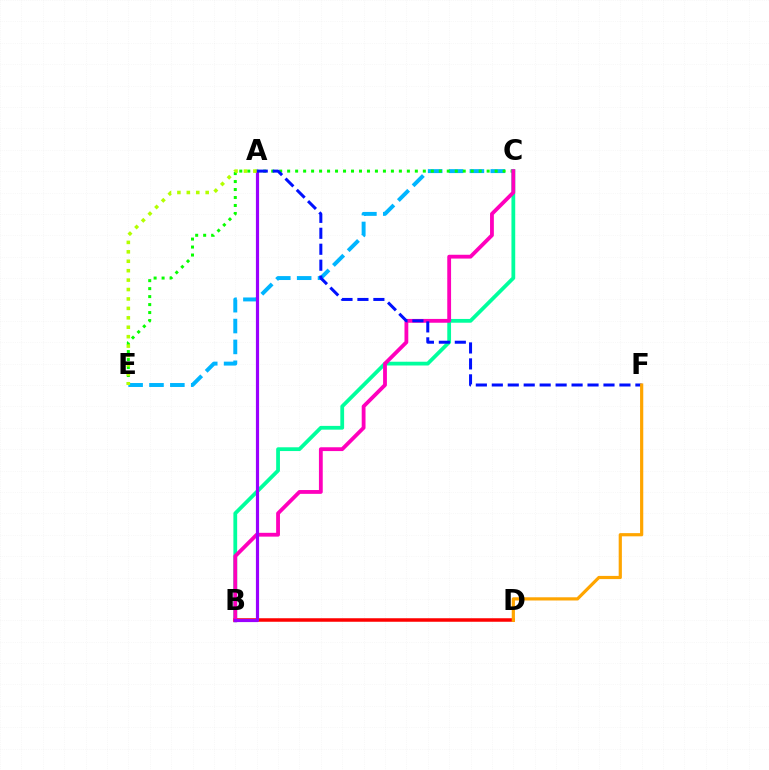{('C', 'E'): [{'color': '#00b5ff', 'line_style': 'dashed', 'thickness': 2.84}, {'color': '#08ff00', 'line_style': 'dotted', 'thickness': 2.17}], ('B', 'C'): [{'color': '#00ff9d', 'line_style': 'solid', 'thickness': 2.72}, {'color': '#ff00bd', 'line_style': 'solid', 'thickness': 2.75}], ('B', 'D'): [{'color': '#ff0000', 'line_style': 'solid', 'thickness': 2.53}], ('A', 'B'): [{'color': '#9b00ff', 'line_style': 'solid', 'thickness': 2.29}], ('A', 'F'): [{'color': '#0010ff', 'line_style': 'dashed', 'thickness': 2.17}], ('A', 'E'): [{'color': '#b3ff00', 'line_style': 'dotted', 'thickness': 2.56}], ('D', 'F'): [{'color': '#ffa500', 'line_style': 'solid', 'thickness': 2.3}]}